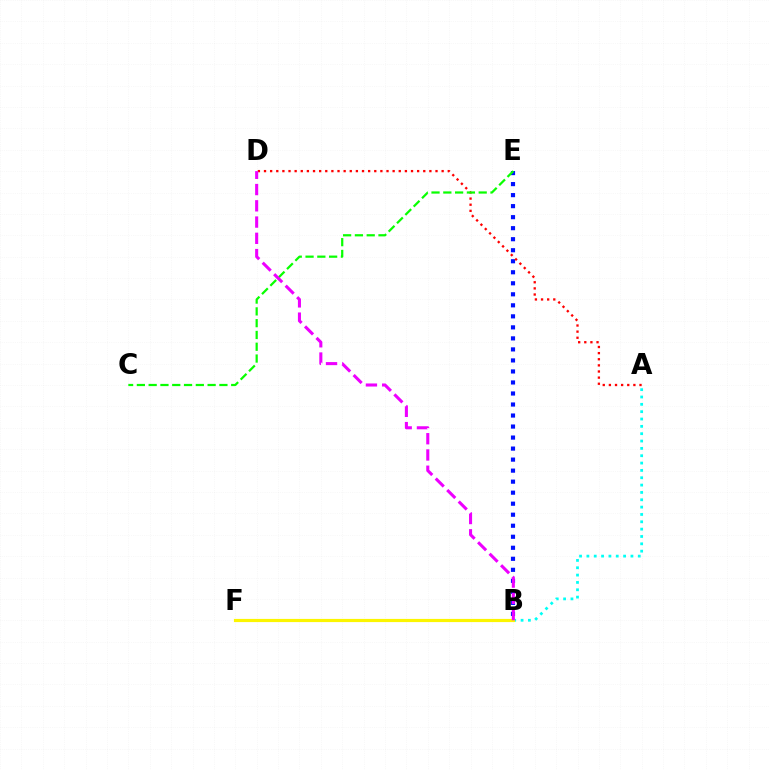{('A', 'B'): [{'color': '#00fff6', 'line_style': 'dotted', 'thickness': 1.99}], ('B', 'E'): [{'color': '#0010ff', 'line_style': 'dotted', 'thickness': 2.99}], ('A', 'D'): [{'color': '#ff0000', 'line_style': 'dotted', 'thickness': 1.66}], ('B', 'F'): [{'color': '#fcf500', 'line_style': 'solid', 'thickness': 2.29}], ('C', 'E'): [{'color': '#08ff00', 'line_style': 'dashed', 'thickness': 1.6}], ('B', 'D'): [{'color': '#ee00ff', 'line_style': 'dashed', 'thickness': 2.21}]}